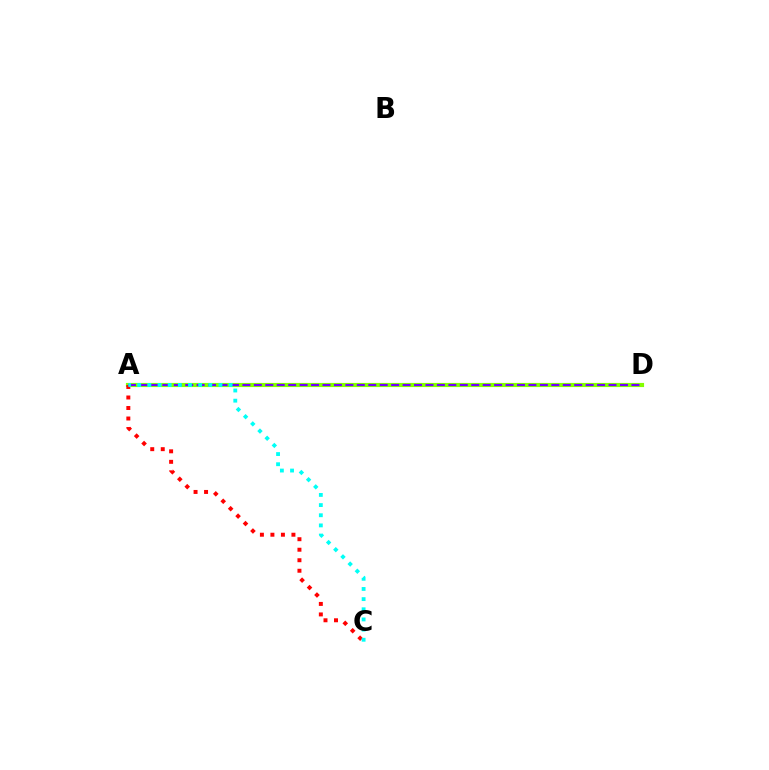{('A', 'D'): [{'color': '#84ff00', 'line_style': 'solid', 'thickness': 2.99}, {'color': '#7200ff', 'line_style': 'dashed', 'thickness': 1.55}], ('A', 'C'): [{'color': '#ff0000', 'line_style': 'dotted', 'thickness': 2.86}, {'color': '#00fff6', 'line_style': 'dotted', 'thickness': 2.76}]}